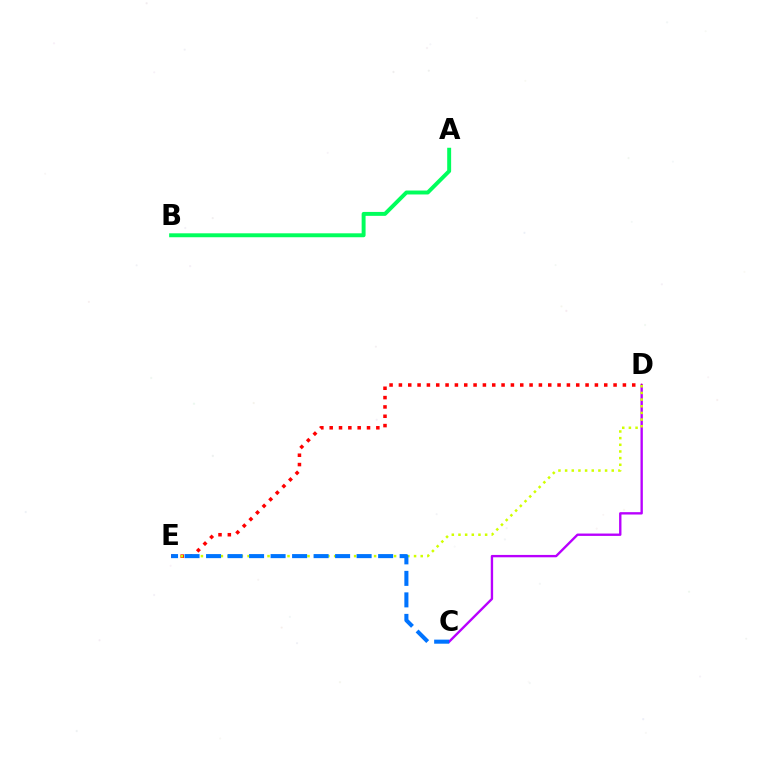{('C', 'D'): [{'color': '#b900ff', 'line_style': 'solid', 'thickness': 1.7}], ('D', 'E'): [{'color': '#ff0000', 'line_style': 'dotted', 'thickness': 2.54}, {'color': '#d1ff00', 'line_style': 'dotted', 'thickness': 1.81}], ('A', 'B'): [{'color': '#00ff5c', 'line_style': 'solid', 'thickness': 2.83}], ('C', 'E'): [{'color': '#0074ff', 'line_style': 'dashed', 'thickness': 2.92}]}